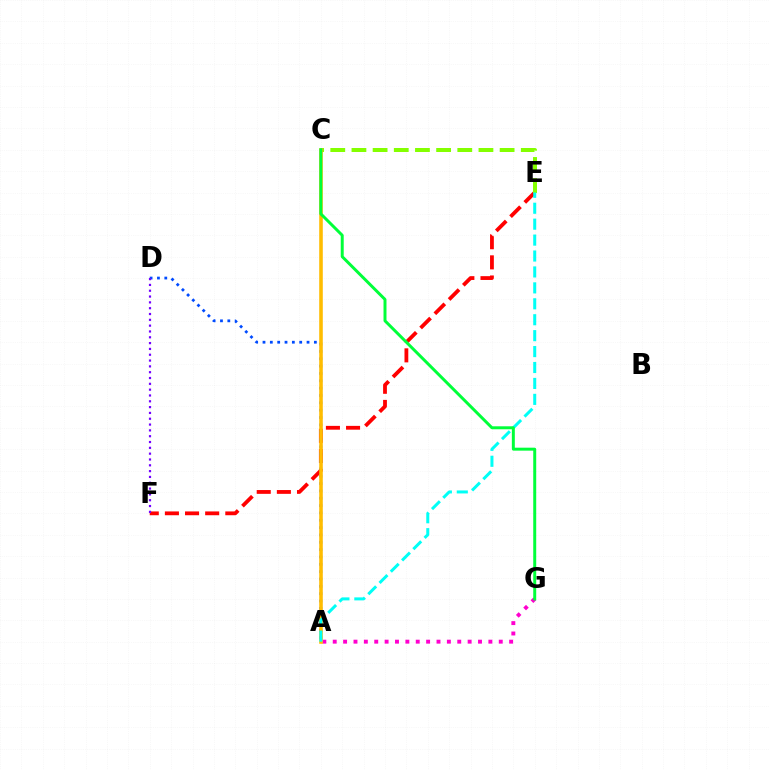{('E', 'F'): [{'color': '#ff0000', 'line_style': 'dashed', 'thickness': 2.74}], ('A', 'D'): [{'color': '#004bff', 'line_style': 'dotted', 'thickness': 1.99}], ('C', 'E'): [{'color': '#84ff00', 'line_style': 'dashed', 'thickness': 2.88}], ('D', 'F'): [{'color': '#7200ff', 'line_style': 'dotted', 'thickness': 1.58}], ('A', 'G'): [{'color': '#ff00cf', 'line_style': 'dotted', 'thickness': 2.82}], ('A', 'C'): [{'color': '#ffbd00', 'line_style': 'solid', 'thickness': 2.58}], ('A', 'E'): [{'color': '#00fff6', 'line_style': 'dashed', 'thickness': 2.16}], ('C', 'G'): [{'color': '#00ff39', 'line_style': 'solid', 'thickness': 2.14}]}